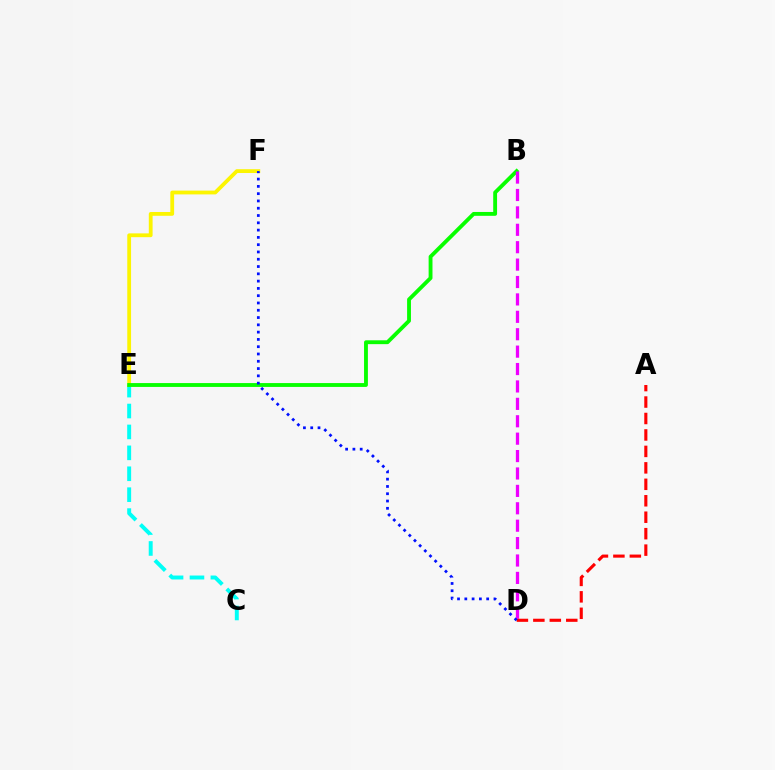{('C', 'E'): [{'color': '#00fff6', 'line_style': 'dashed', 'thickness': 2.84}], ('E', 'F'): [{'color': '#fcf500', 'line_style': 'solid', 'thickness': 2.73}], ('B', 'E'): [{'color': '#08ff00', 'line_style': 'solid', 'thickness': 2.77}], ('B', 'D'): [{'color': '#ee00ff', 'line_style': 'dashed', 'thickness': 2.36}], ('A', 'D'): [{'color': '#ff0000', 'line_style': 'dashed', 'thickness': 2.24}], ('D', 'F'): [{'color': '#0010ff', 'line_style': 'dotted', 'thickness': 1.98}]}